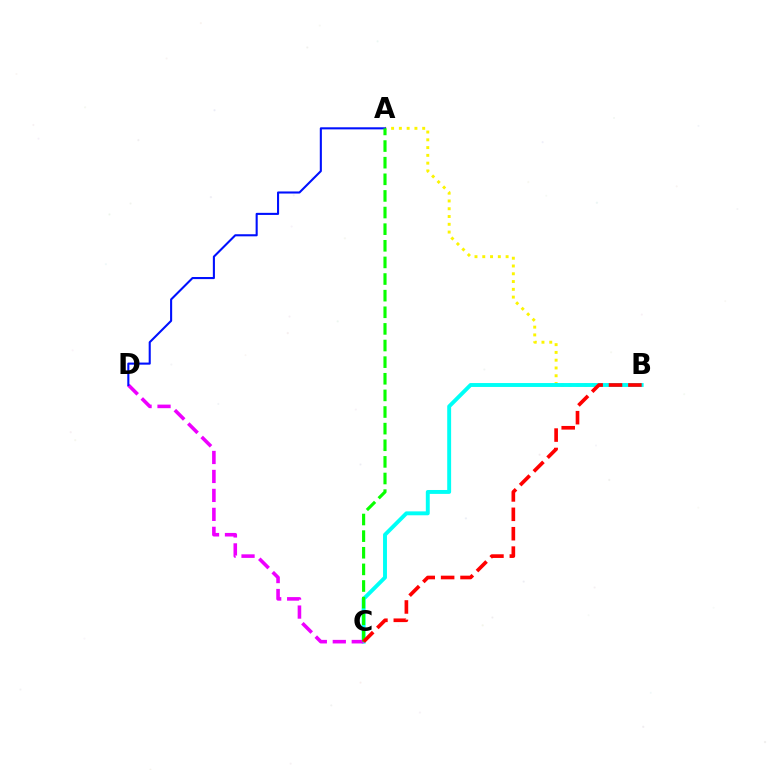{('A', 'B'): [{'color': '#fcf500', 'line_style': 'dotted', 'thickness': 2.11}], ('B', 'C'): [{'color': '#00fff6', 'line_style': 'solid', 'thickness': 2.81}, {'color': '#ff0000', 'line_style': 'dashed', 'thickness': 2.63}], ('C', 'D'): [{'color': '#ee00ff', 'line_style': 'dashed', 'thickness': 2.58}], ('A', 'D'): [{'color': '#0010ff', 'line_style': 'solid', 'thickness': 1.51}], ('A', 'C'): [{'color': '#08ff00', 'line_style': 'dashed', 'thickness': 2.26}]}